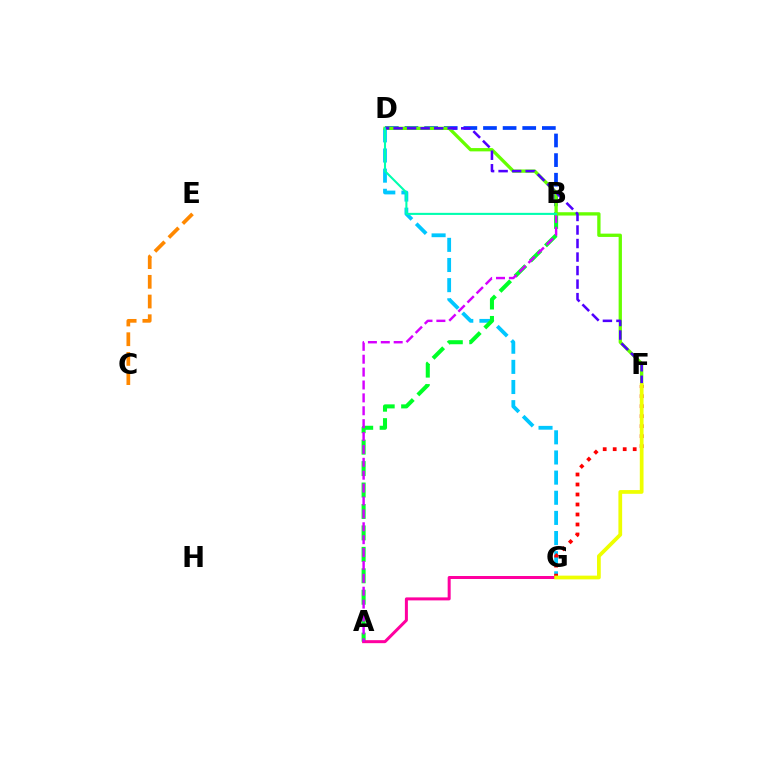{('D', 'G'): [{'color': '#00c7ff', 'line_style': 'dashed', 'thickness': 2.74}], ('A', 'B'): [{'color': '#00ff27', 'line_style': 'dashed', 'thickness': 2.91}, {'color': '#d600ff', 'line_style': 'dashed', 'thickness': 1.75}], ('A', 'G'): [{'color': '#ff00a0', 'line_style': 'solid', 'thickness': 2.16}], ('B', 'D'): [{'color': '#003fff', 'line_style': 'dashed', 'thickness': 2.67}, {'color': '#00ffaf', 'line_style': 'solid', 'thickness': 1.5}], ('D', 'F'): [{'color': '#66ff00', 'line_style': 'solid', 'thickness': 2.38}, {'color': '#4f00ff', 'line_style': 'dashed', 'thickness': 1.84}], ('F', 'G'): [{'color': '#ff0000', 'line_style': 'dotted', 'thickness': 2.72}, {'color': '#eeff00', 'line_style': 'solid', 'thickness': 2.69}], ('C', 'E'): [{'color': '#ff8800', 'line_style': 'dashed', 'thickness': 2.68}]}